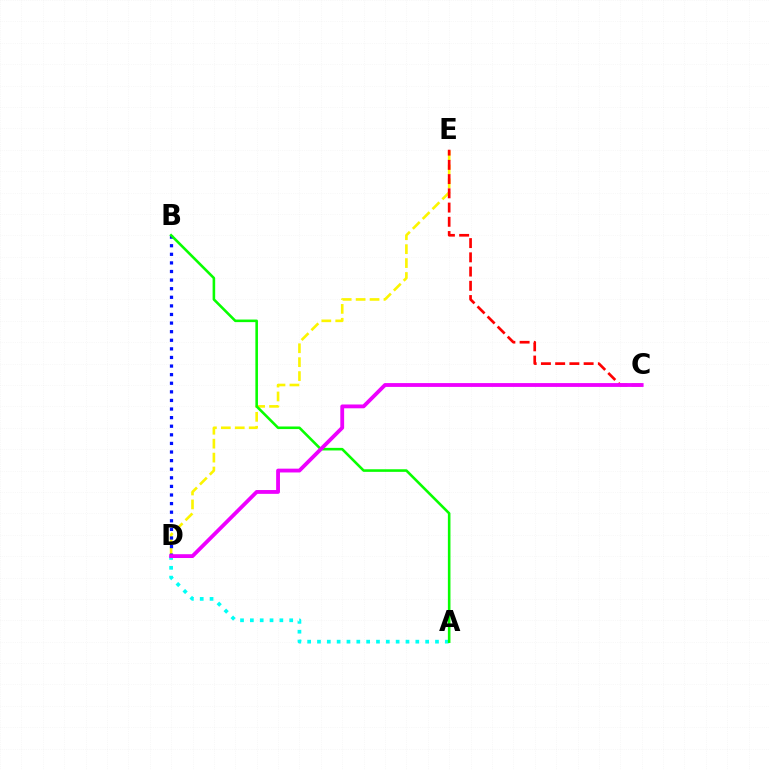{('D', 'E'): [{'color': '#fcf500', 'line_style': 'dashed', 'thickness': 1.89}], ('A', 'D'): [{'color': '#00fff6', 'line_style': 'dotted', 'thickness': 2.67}], ('B', 'D'): [{'color': '#0010ff', 'line_style': 'dotted', 'thickness': 2.34}], ('C', 'E'): [{'color': '#ff0000', 'line_style': 'dashed', 'thickness': 1.93}], ('A', 'B'): [{'color': '#08ff00', 'line_style': 'solid', 'thickness': 1.86}], ('C', 'D'): [{'color': '#ee00ff', 'line_style': 'solid', 'thickness': 2.75}]}